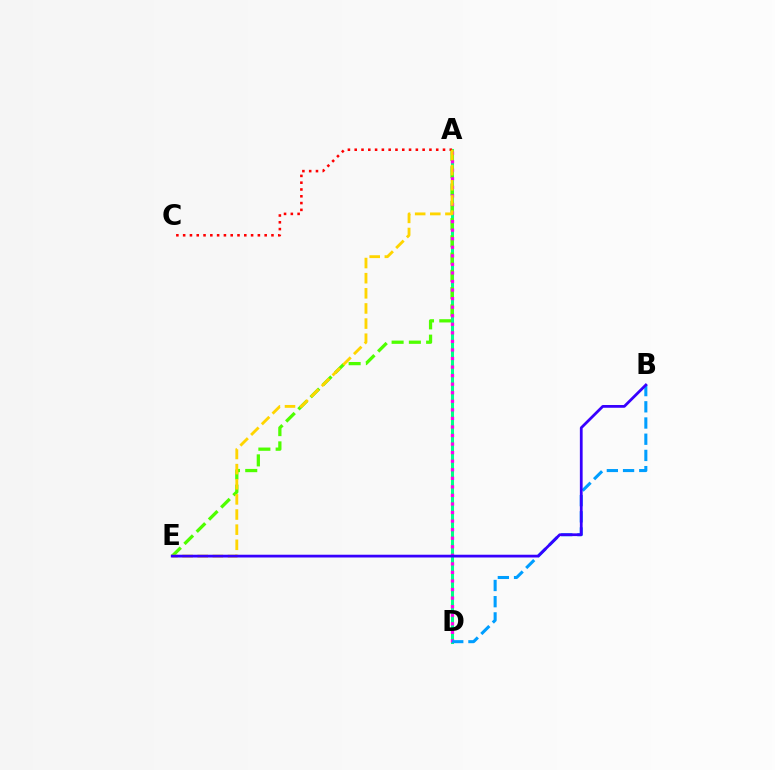{('A', 'D'): [{'color': '#00ff86', 'line_style': 'solid', 'thickness': 2.2}, {'color': '#ff00ed', 'line_style': 'dotted', 'thickness': 2.32}], ('A', 'E'): [{'color': '#4fff00', 'line_style': 'dashed', 'thickness': 2.35}, {'color': '#ffd500', 'line_style': 'dashed', 'thickness': 2.06}], ('B', 'D'): [{'color': '#009eff', 'line_style': 'dashed', 'thickness': 2.2}], ('A', 'C'): [{'color': '#ff0000', 'line_style': 'dotted', 'thickness': 1.85}], ('B', 'E'): [{'color': '#3700ff', 'line_style': 'solid', 'thickness': 1.99}]}